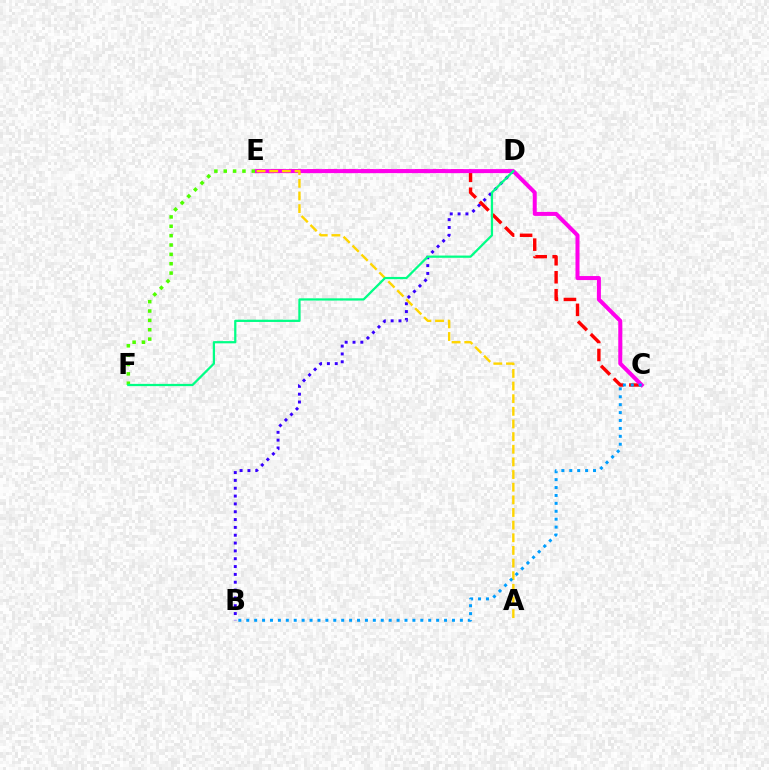{('B', 'D'): [{'color': '#3700ff', 'line_style': 'dotted', 'thickness': 2.13}], ('C', 'E'): [{'color': '#ff0000', 'line_style': 'dashed', 'thickness': 2.44}, {'color': '#ff00ed', 'line_style': 'solid', 'thickness': 2.89}], ('E', 'F'): [{'color': '#4fff00', 'line_style': 'dotted', 'thickness': 2.54}], ('A', 'E'): [{'color': '#ffd500', 'line_style': 'dashed', 'thickness': 1.72}], ('B', 'C'): [{'color': '#009eff', 'line_style': 'dotted', 'thickness': 2.15}], ('D', 'F'): [{'color': '#00ff86', 'line_style': 'solid', 'thickness': 1.62}]}